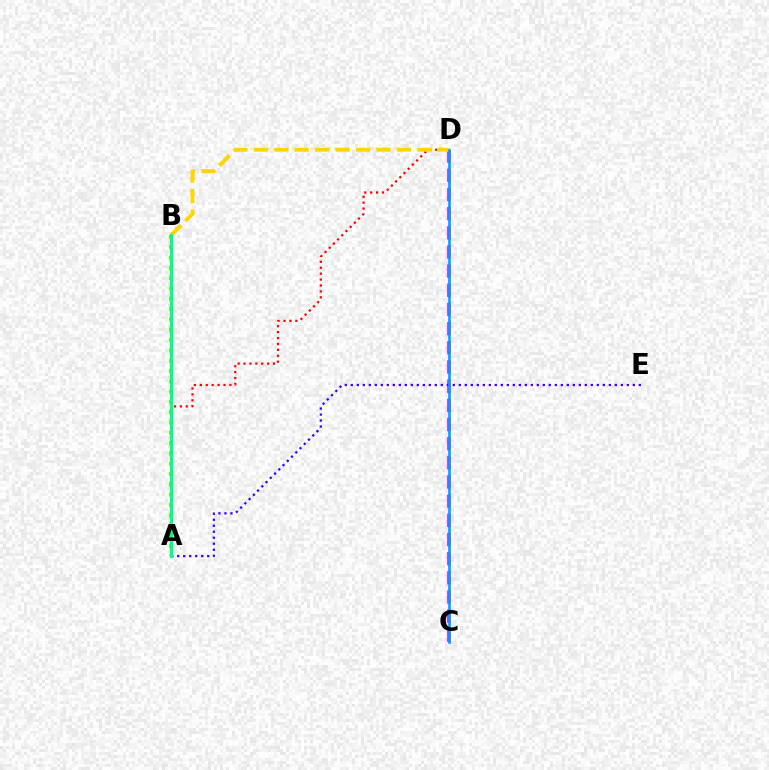{('C', 'D'): [{'color': '#ff00ed', 'line_style': 'dashed', 'thickness': 2.6}, {'color': '#009eff', 'line_style': 'solid', 'thickness': 1.86}], ('A', 'E'): [{'color': '#3700ff', 'line_style': 'dotted', 'thickness': 1.63}], ('A', 'D'): [{'color': '#ff0000', 'line_style': 'dotted', 'thickness': 1.61}], ('B', 'D'): [{'color': '#ffd500', 'line_style': 'dashed', 'thickness': 2.78}], ('A', 'B'): [{'color': '#4fff00', 'line_style': 'dotted', 'thickness': 2.8}, {'color': '#00ff86', 'line_style': 'solid', 'thickness': 2.23}]}